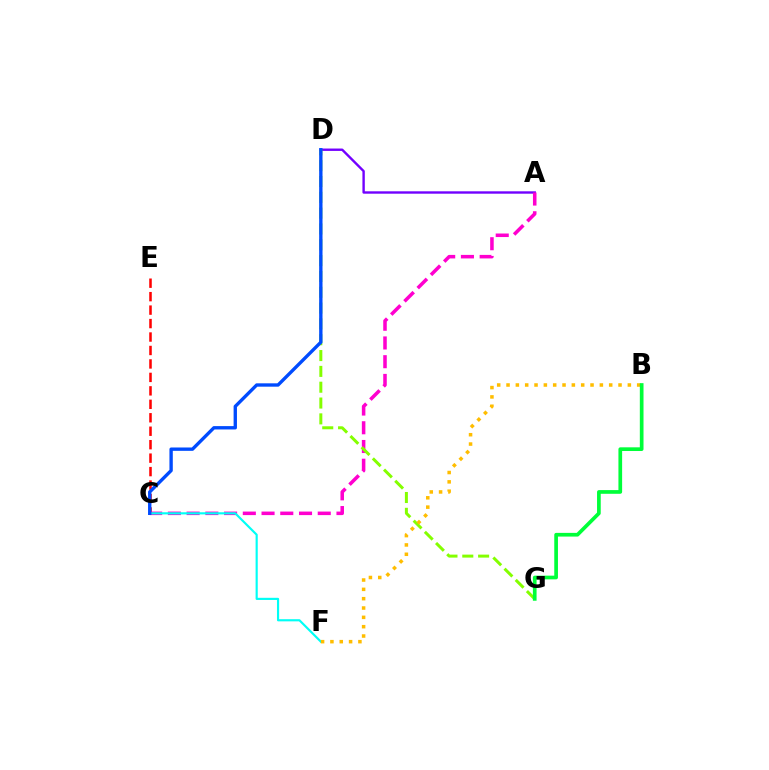{('C', 'E'): [{'color': '#ff0000', 'line_style': 'dashed', 'thickness': 1.83}], ('A', 'D'): [{'color': '#7200ff', 'line_style': 'solid', 'thickness': 1.72}], ('A', 'C'): [{'color': '#ff00cf', 'line_style': 'dashed', 'thickness': 2.54}], ('D', 'G'): [{'color': '#84ff00', 'line_style': 'dashed', 'thickness': 2.15}], ('C', 'F'): [{'color': '#00fff6', 'line_style': 'solid', 'thickness': 1.55}], ('B', 'F'): [{'color': '#ffbd00', 'line_style': 'dotted', 'thickness': 2.54}], ('C', 'D'): [{'color': '#004bff', 'line_style': 'solid', 'thickness': 2.42}], ('B', 'G'): [{'color': '#00ff39', 'line_style': 'solid', 'thickness': 2.66}]}